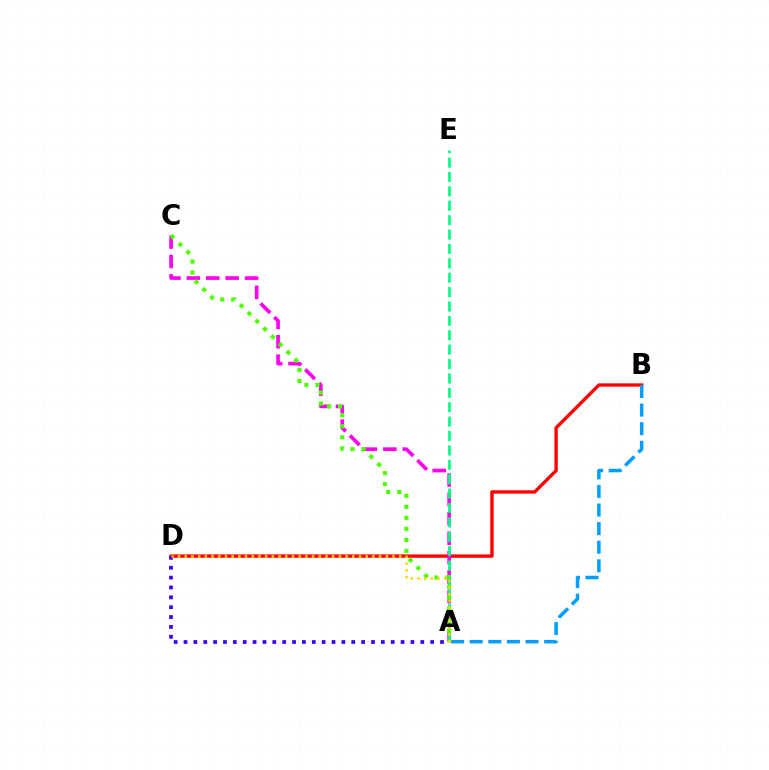{('B', 'D'): [{'color': '#ff0000', 'line_style': 'solid', 'thickness': 2.41}], ('A', 'C'): [{'color': '#ff00ed', 'line_style': 'dashed', 'thickness': 2.64}, {'color': '#4fff00', 'line_style': 'dotted', 'thickness': 2.99}], ('A', 'B'): [{'color': '#009eff', 'line_style': 'dashed', 'thickness': 2.53}], ('A', 'E'): [{'color': '#00ff86', 'line_style': 'dashed', 'thickness': 1.95}], ('A', 'D'): [{'color': '#3700ff', 'line_style': 'dotted', 'thickness': 2.68}, {'color': '#ffd500', 'line_style': 'dotted', 'thickness': 1.82}]}